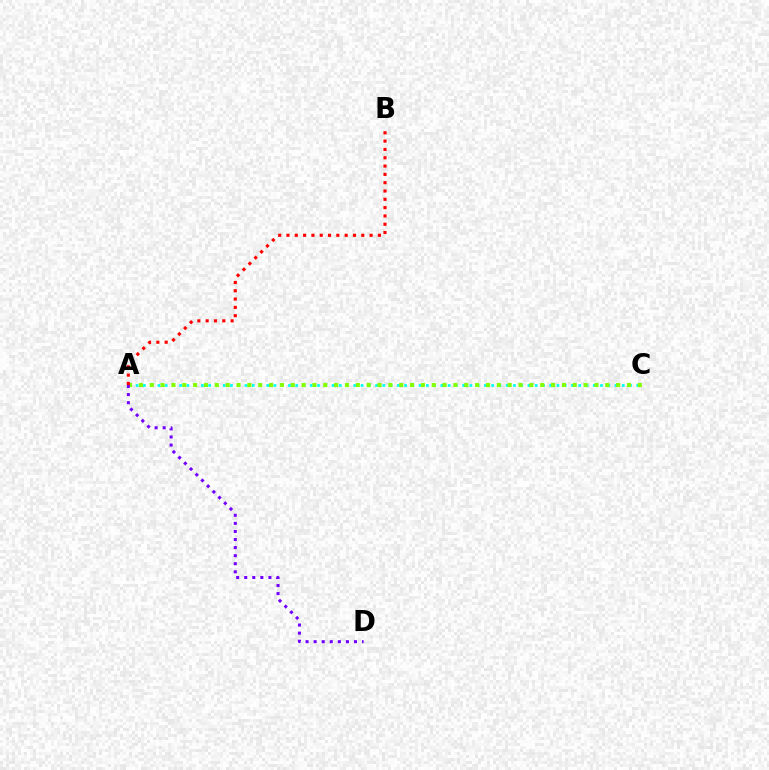{('A', 'C'): [{'color': '#00fff6', 'line_style': 'dotted', 'thickness': 1.97}, {'color': '#84ff00', 'line_style': 'dotted', 'thickness': 2.95}], ('A', 'D'): [{'color': '#7200ff', 'line_style': 'dotted', 'thickness': 2.19}], ('A', 'B'): [{'color': '#ff0000', 'line_style': 'dotted', 'thickness': 2.26}]}